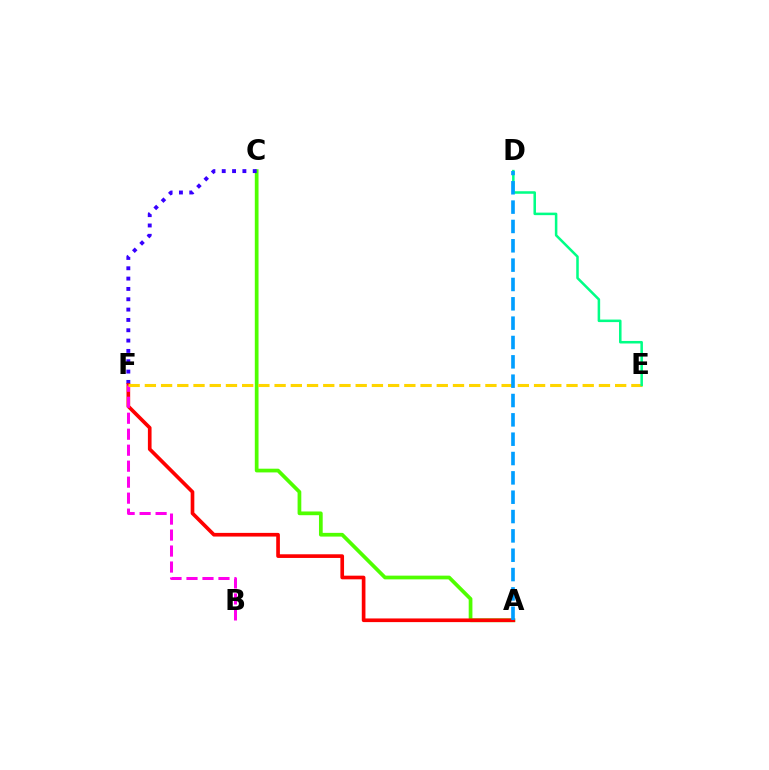{('A', 'C'): [{'color': '#4fff00', 'line_style': 'solid', 'thickness': 2.68}], ('C', 'F'): [{'color': '#3700ff', 'line_style': 'dotted', 'thickness': 2.81}], ('A', 'F'): [{'color': '#ff0000', 'line_style': 'solid', 'thickness': 2.64}], ('B', 'F'): [{'color': '#ff00ed', 'line_style': 'dashed', 'thickness': 2.17}], ('E', 'F'): [{'color': '#ffd500', 'line_style': 'dashed', 'thickness': 2.2}], ('D', 'E'): [{'color': '#00ff86', 'line_style': 'solid', 'thickness': 1.82}], ('A', 'D'): [{'color': '#009eff', 'line_style': 'dashed', 'thickness': 2.63}]}